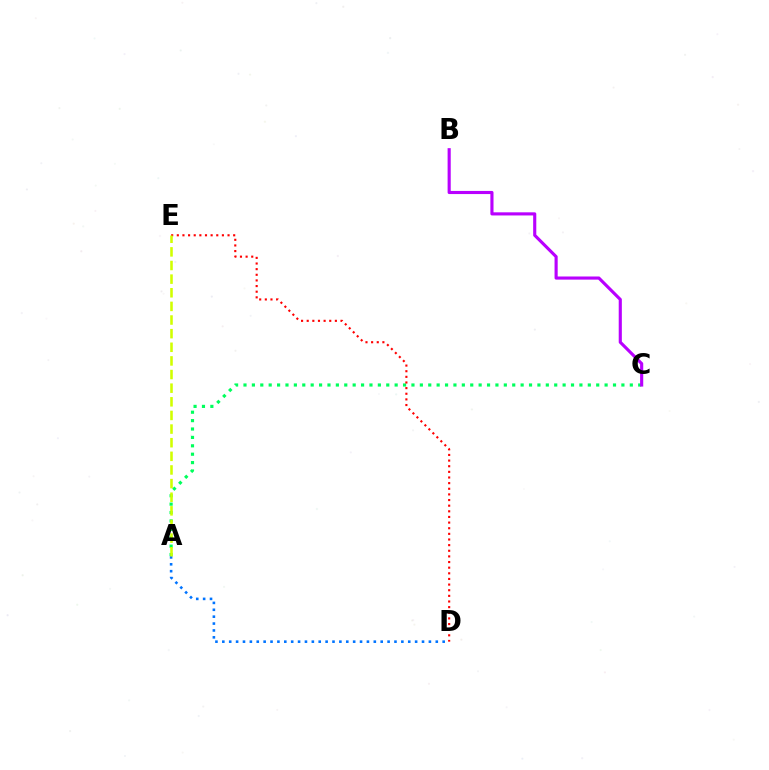{('A', 'C'): [{'color': '#00ff5c', 'line_style': 'dotted', 'thickness': 2.28}], ('A', 'D'): [{'color': '#0074ff', 'line_style': 'dotted', 'thickness': 1.87}], ('D', 'E'): [{'color': '#ff0000', 'line_style': 'dotted', 'thickness': 1.53}], ('B', 'C'): [{'color': '#b900ff', 'line_style': 'solid', 'thickness': 2.25}], ('A', 'E'): [{'color': '#d1ff00', 'line_style': 'dashed', 'thickness': 1.85}]}